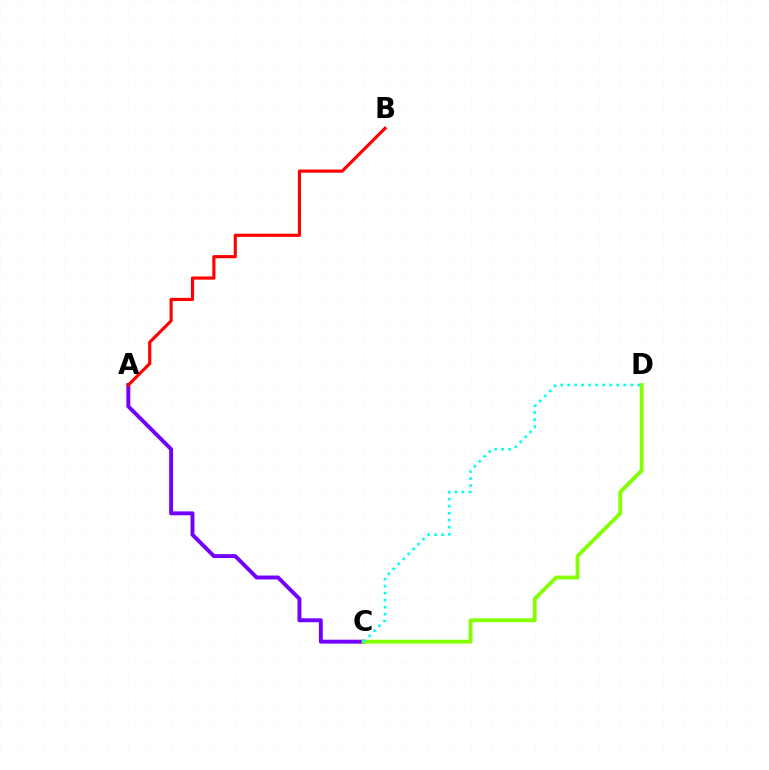{('A', 'C'): [{'color': '#7200ff', 'line_style': 'solid', 'thickness': 2.82}], ('C', 'D'): [{'color': '#84ff00', 'line_style': 'solid', 'thickness': 2.74}, {'color': '#00fff6', 'line_style': 'dotted', 'thickness': 1.9}], ('A', 'B'): [{'color': '#ff0000', 'line_style': 'solid', 'thickness': 2.27}]}